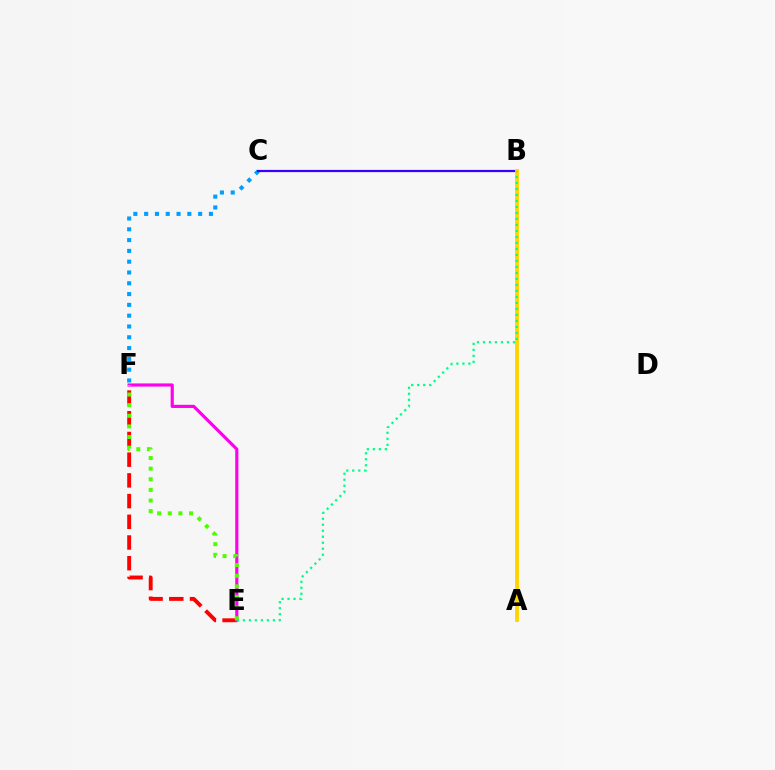{('C', 'F'): [{'color': '#009eff', 'line_style': 'dotted', 'thickness': 2.93}], ('B', 'C'): [{'color': '#3700ff', 'line_style': 'solid', 'thickness': 1.59}], ('E', 'F'): [{'color': '#ff0000', 'line_style': 'dashed', 'thickness': 2.81}, {'color': '#ff00ed', 'line_style': 'solid', 'thickness': 2.28}, {'color': '#4fff00', 'line_style': 'dotted', 'thickness': 2.89}], ('A', 'B'): [{'color': '#ffd500', 'line_style': 'solid', 'thickness': 2.81}], ('B', 'E'): [{'color': '#00ff86', 'line_style': 'dotted', 'thickness': 1.63}]}